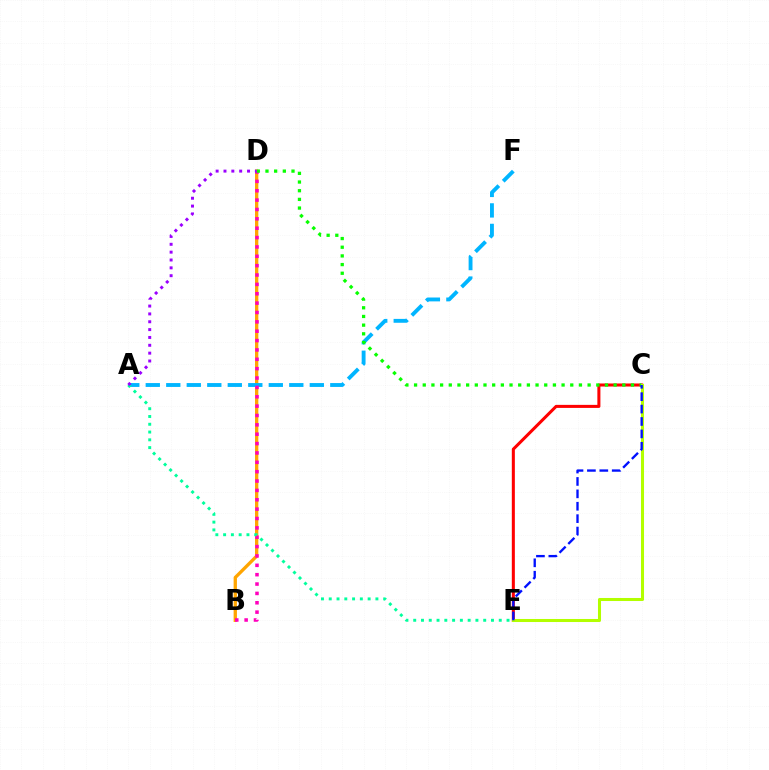{('B', 'D'): [{'color': '#ffa500', 'line_style': 'solid', 'thickness': 2.39}, {'color': '#ff00bd', 'line_style': 'dotted', 'thickness': 2.54}], ('C', 'E'): [{'color': '#ff0000', 'line_style': 'solid', 'thickness': 2.19}, {'color': '#b3ff00', 'line_style': 'solid', 'thickness': 2.19}, {'color': '#0010ff', 'line_style': 'dashed', 'thickness': 1.68}], ('A', 'F'): [{'color': '#00b5ff', 'line_style': 'dashed', 'thickness': 2.79}], ('C', 'D'): [{'color': '#08ff00', 'line_style': 'dotted', 'thickness': 2.36}], ('A', 'E'): [{'color': '#00ff9d', 'line_style': 'dotted', 'thickness': 2.11}], ('A', 'D'): [{'color': '#9b00ff', 'line_style': 'dotted', 'thickness': 2.13}]}